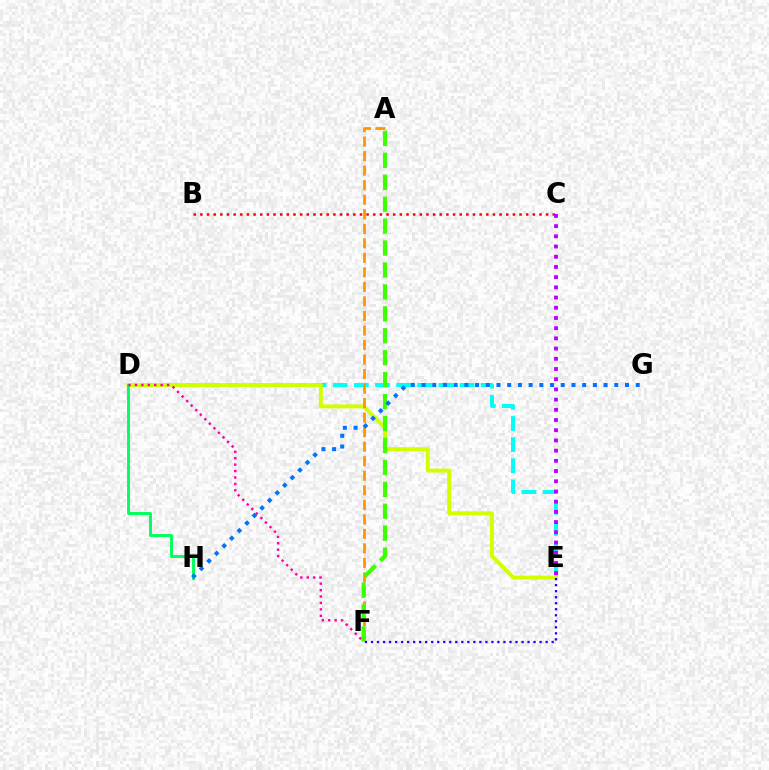{('D', 'E'): [{'color': '#00fff6', 'line_style': 'dashed', 'thickness': 2.87}, {'color': '#d1ff00', 'line_style': 'solid', 'thickness': 2.82}], ('D', 'H'): [{'color': '#00ff5c', 'line_style': 'solid', 'thickness': 2.11}], ('A', 'F'): [{'color': '#ff9400', 'line_style': 'dashed', 'thickness': 1.97}, {'color': '#3dff00', 'line_style': 'dashed', 'thickness': 2.98}], ('D', 'F'): [{'color': '#ff00ac', 'line_style': 'dotted', 'thickness': 1.75}], ('B', 'C'): [{'color': '#ff0000', 'line_style': 'dotted', 'thickness': 1.81}], ('G', 'H'): [{'color': '#0074ff', 'line_style': 'dotted', 'thickness': 2.91}], ('C', 'E'): [{'color': '#b900ff', 'line_style': 'dotted', 'thickness': 2.77}], ('E', 'F'): [{'color': '#2500ff', 'line_style': 'dotted', 'thickness': 1.64}]}